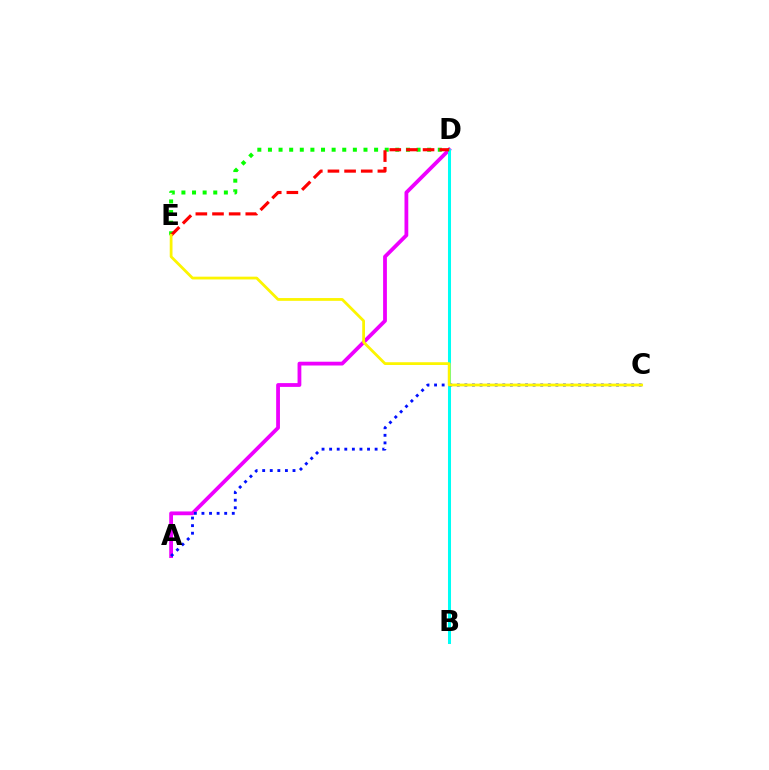{('A', 'D'): [{'color': '#ee00ff', 'line_style': 'solid', 'thickness': 2.72}], ('B', 'D'): [{'color': '#00fff6', 'line_style': 'solid', 'thickness': 2.17}], ('A', 'C'): [{'color': '#0010ff', 'line_style': 'dotted', 'thickness': 2.06}], ('D', 'E'): [{'color': '#08ff00', 'line_style': 'dotted', 'thickness': 2.88}, {'color': '#ff0000', 'line_style': 'dashed', 'thickness': 2.26}], ('C', 'E'): [{'color': '#fcf500', 'line_style': 'solid', 'thickness': 2.0}]}